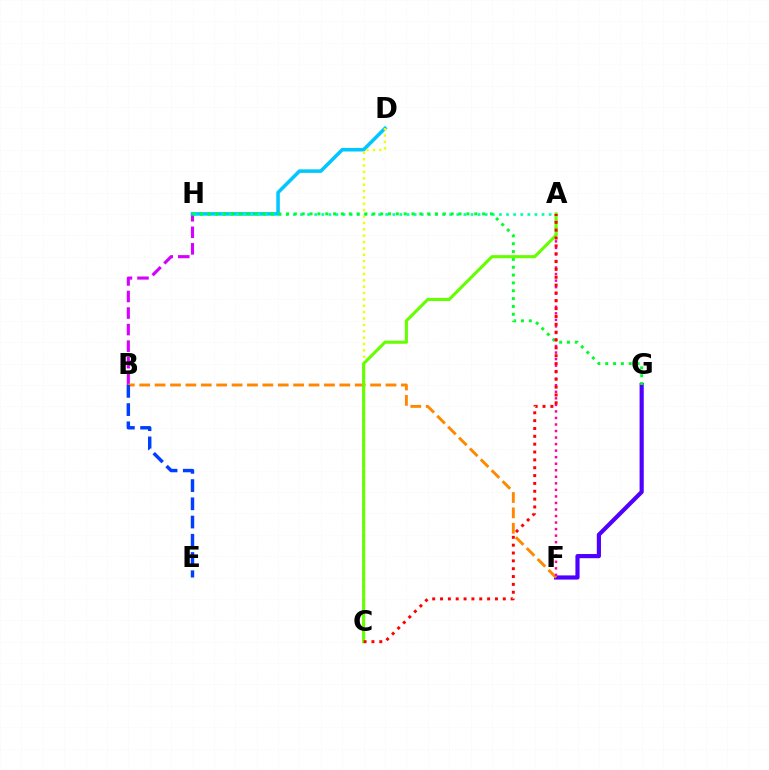{('B', 'H'): [{'color': '#d600ff', 'line_style': 'dashed', 'thickness': 2.25}], ('D', 'H'): [{'color': '#00c7ff', 'line_style': 'solid', 'thickness': 2.56}], ('A', 'H'): [{'color': '#00ffaf', 'line_style': 'dotted', 'thickness': 1.93}], ('F', 'G'): [{'color': '#4f00ff', 'line_style': 'solid', 'thickness': 3.0}], ('B', 'F'): [{'color': '#ff8800', 'line_style': 'dashed', 'thickness': 2.09}], ('G', 'H'): [{'color': '#00ff27', 'line_style': 'dotted', 'thickness': 2.13}], ('C', 'D'): [{'color': '#eeff00', 'line_style': 'dotted', 'thickness': 1.73}], ('B', 'E'): [{'color': '#003fff', 'line_style': 'dashed', 'thickness': 2.48}], ('A', 'F'): [{'color': '#ff00a0', 'line_style': 'dotted', 'thickness': 1.78}], ('A', 'C'): [{'color': '#66ff00', 'line_style': 'solid', 'thickness': 2.23}, {'color': '#ff0000', 'line_style': 'dotted', 'thickness': 2.13}]}